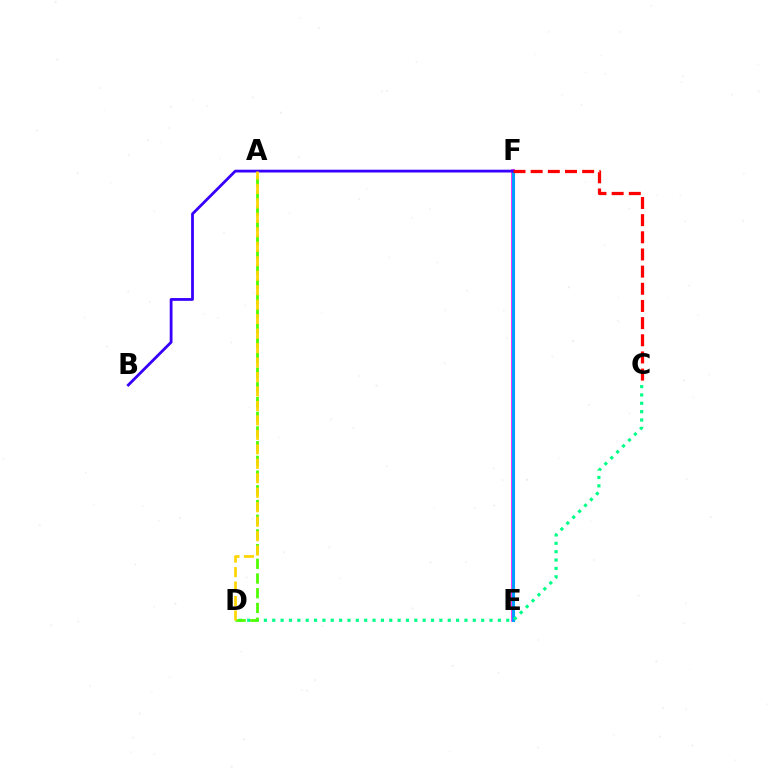{('E', 'F'): [{'color': '#ff00ed', 'line_style': 'solid', 'thickness': 2.58}, {'color': '#009eff', 'line_style': 'solid', 'thickness': 2.22}], ('C', 'D'): [{'color': '#00ff86', 'line_style': 'dotted', 'thickness': 2.27}], ('A', 'D'): [{'color': '#4fff00', 'line_style': 'dashed', 'thickness': 2.0}, {'color': '#ffd500', 'line_style': 'dashed', 'thickness': 1.97}], ('B', 'F'): [{'color': '#3700ff', 'line_style': 'solid', 'thickness': 2.01}], ('C', 'F'): [{'color': '#ff0000', 'line_style': 'dashed', 'thickness': 2.33}]}